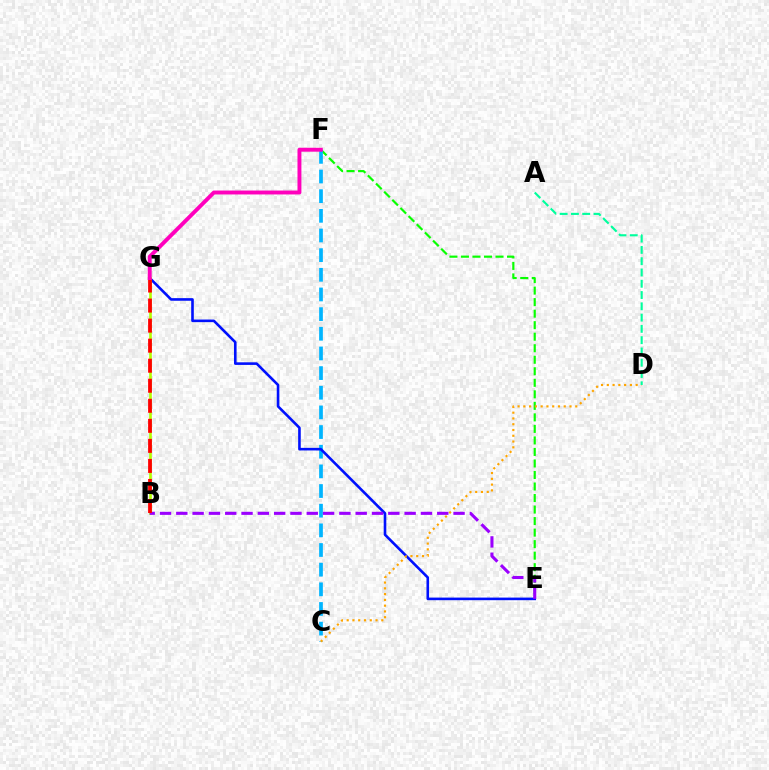{('E', 'F'): [{'color': '#08ff00', 'line_style': 'dashed', 'thickness': 1.57}], ('C', 'F'): [{'color': '#00b5ff', 'line_style': 'dashed', 'thickness': 2.67}], ('E', 'G'): [{'color': '#0010ff', 'line_style': 'solid', 'thickness': 1.88}], ('C', 'D'): [{'color': '#ffa500', 'line_style': 'dotted', 'thickness': 1.57}], ('A', 'D'): [{'color': '#00ff9d', 'line_style': 'dashed', 'thickness': 1.53}], ('B', 'G'): [{'color': '#b3ff00', 'line_style': 'solid', 'thickness': 1.91}, {'color': '#ff0000', 'line_style': 'dashed', 'thickness': 2.72}], ('B', 'E'): [{'color': '#9b00ff', 'line_style': 'dashed', 'thickness': 2.22}], ('F', 'G'): [{'color': '#ff00bd', 'line_style': 'solid', 'thickness': 2.82}]}